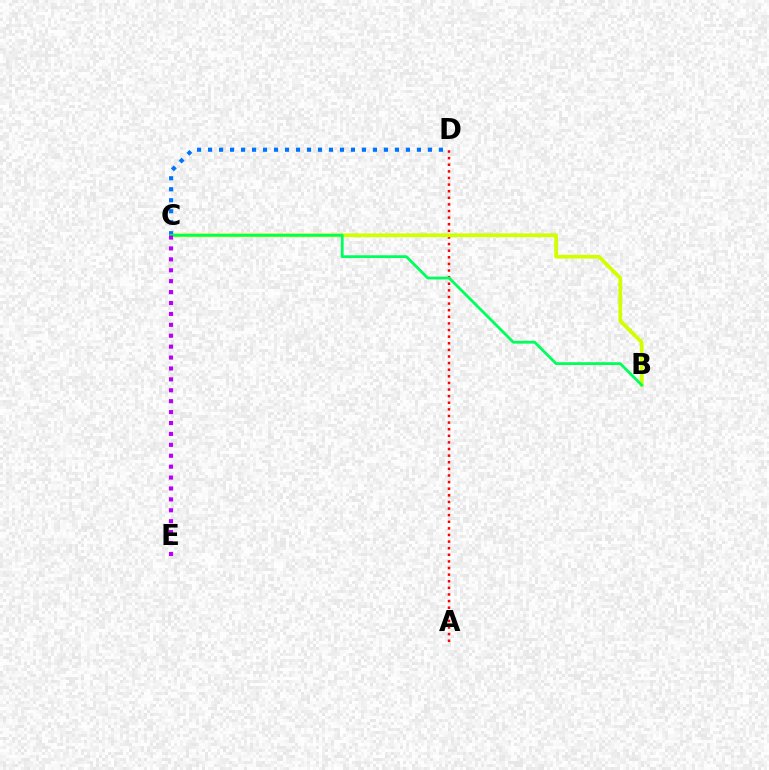{('A', 'D'): [{'color': '#ff0000', 'line_style': 'dotted', 'thickness': 1.8}], ('B', 'C'): [{'color': '#d1ff00', 'line_style': 'solid', 'thickness': 2.71}, {'color': '#00ff5c', 'line_style': 'solid', 'thickness': 2.02}], ('C', 'D'): [{'color': '#0074ff', 'line_style': 'dotted', 'thickness': 2.99}], ('C', 'E'): [{'color': '#b900ff', 'line_style': 'dotted', 'thickness': 2.96}]}